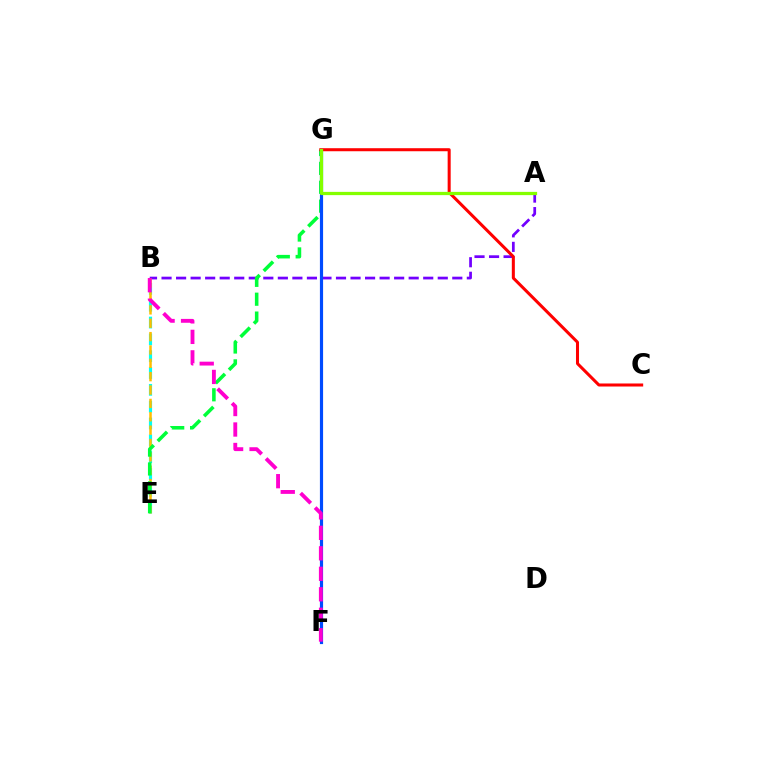{('A', 'B'): [{'color': '#7200ff', 'line_style': 'dashed', 'thickness': 1.97}], ('B', 'E'): [{'color': '#00fff6', 'line_style': 'dashed', 'thickness': 2.29}, {'color': '#ffbd00', 'line_style': 'dashed', 'thickness': 1.82}], ('E', 'G'): [{'color': '#00ff39', 'line_style': 'dashed', 'thickness': 2.57}], ('F', 'G'): [{'color': '#004bff', 'line_style': 'solid', 'thickness': 2.29}], ('B', 'F'): [{'color': '#ff00cf', 'line_style': 'dashed', 'thickness': 2.78}], ('C', 'G'): [{'color': '#ff0000', 'line_style': 'solid', 'thickness': 2.18}], ('A', 'G'): [{'color': '#84ff00', 'line_style': 'solid', 'thickness': 2.34}]}